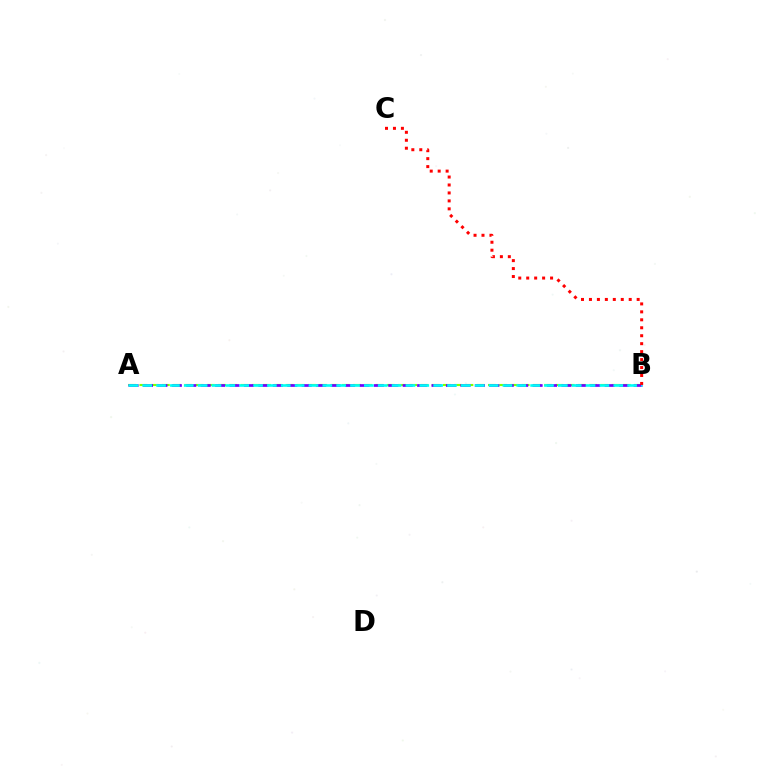{('A', 'B'): [{'color': '#84ff00', 'line_style': 'dashed', 'thickness': 1.53}, {'color': '#7200ff', 'line_style': 'dashed', 'thickness': 1.96}, {'color': '#00fff6', 'line_style': 'dashed', 'thickness': 1.88}], ('B', 'C'): [{'color': '#ff0000', 'line_style': 'dotted', 'thickness': 2.16}]}